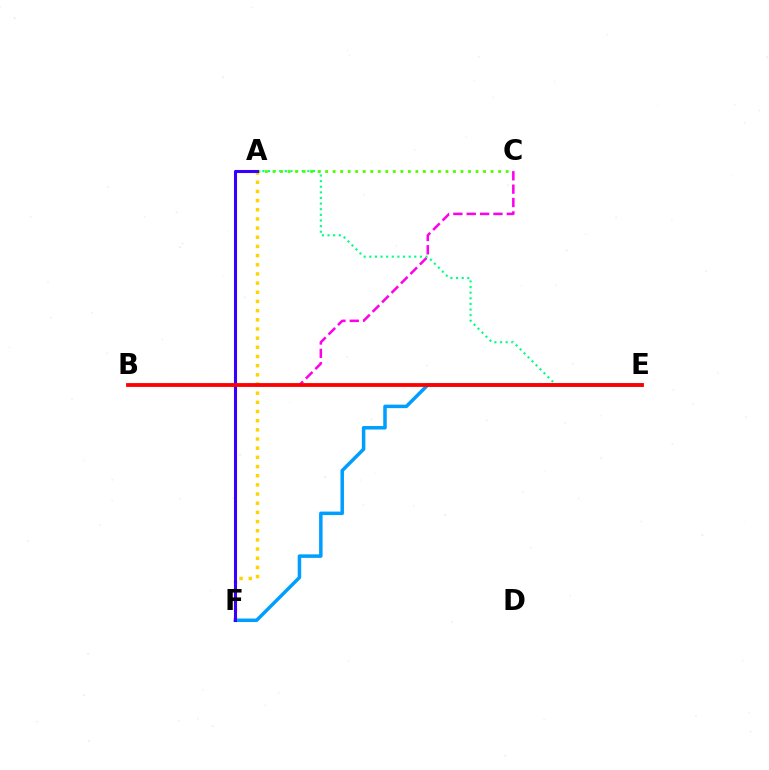{('E', 'F'): [{'color': '#009eff', 'line_style': 'solid', 'thickness': 2.51}], ('A', 'E'): [{'color': '#00ff86', 'line_style': 'dotted', 'thickness': 1.53}], ('A', 'C'): [{'color': '#4fff00', 'line_style': 'dotted', 'thickness': 2.04}], ('B', 'C'): [{'color': '#ff00ed', 'line_style': 'dashed', 'thickness': 1.82}], ('A', 'F'): [{'color': '#ffd500', 'line_style': 'dotted', 'thickness': 2.49}, {'color': '#3700ff', 'line_style': 'solid', 'thickness': 2.22}], ('B', 'E'): [{'color': '#ff0000', 'line_style': 'solid', 'thickness': 2.74}]}